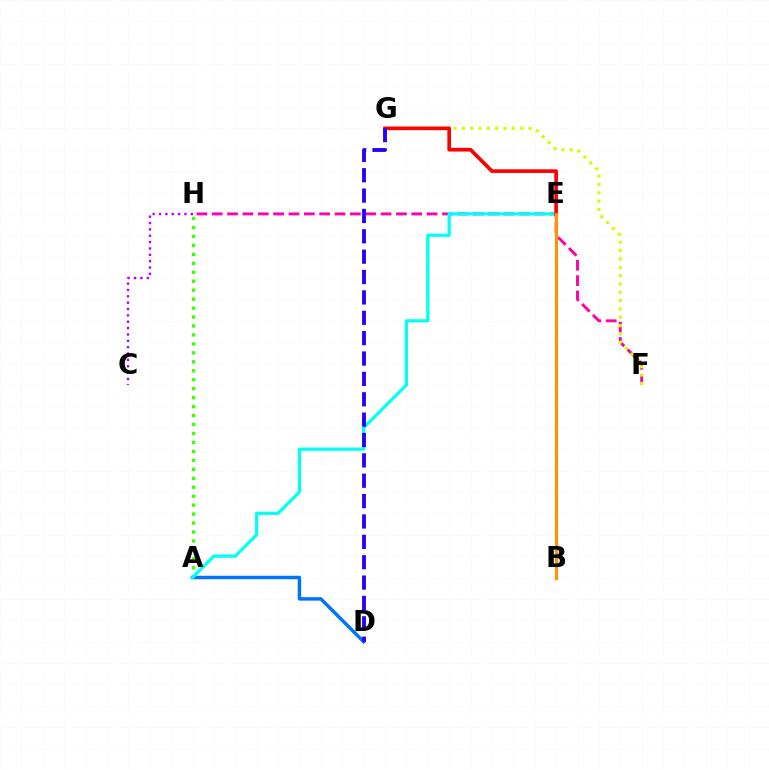{('A', 'H'): [{'color': '#3dff00', 'line_style': 'dotted', 'thickness': 2.43}], ('B', 'E'): [{'color': '#00ff5c', 'line_style': 'dotted', 'thickness': 2.1}, {'color': '#ff9400', 'line_style': 'solid', 'thickness': 2.26}], ('A', 'D'): [{'color': '#0074ff', 'line_style': 'solid', 'thickness': 2.49}], ('C', 'H'): [{'color': '#b900ff', 'line_style': 'dotted', 'thickness': 1.73}], ('F', 'H'): [{'color': '#ff00ac', 'line_style': 'dashed', 'thickness': 2.09}], ('A', 'E'): [{'color': '#00fff6', 'line_style': 'solid', 'thickness': 2.33}], ('F', 'G'): [{'color': '#d1ff00', 'line_style': 'dotted', 'thickness': 2.26}], ('E', 'G'): [{'color': '#ff0000', 'line_style': 'solid', 'thickness': 2.63}], ('D', 'G'): [{'color': '#2500ff', 'line_style': 'dashed', 'thickness': 2.77}]}